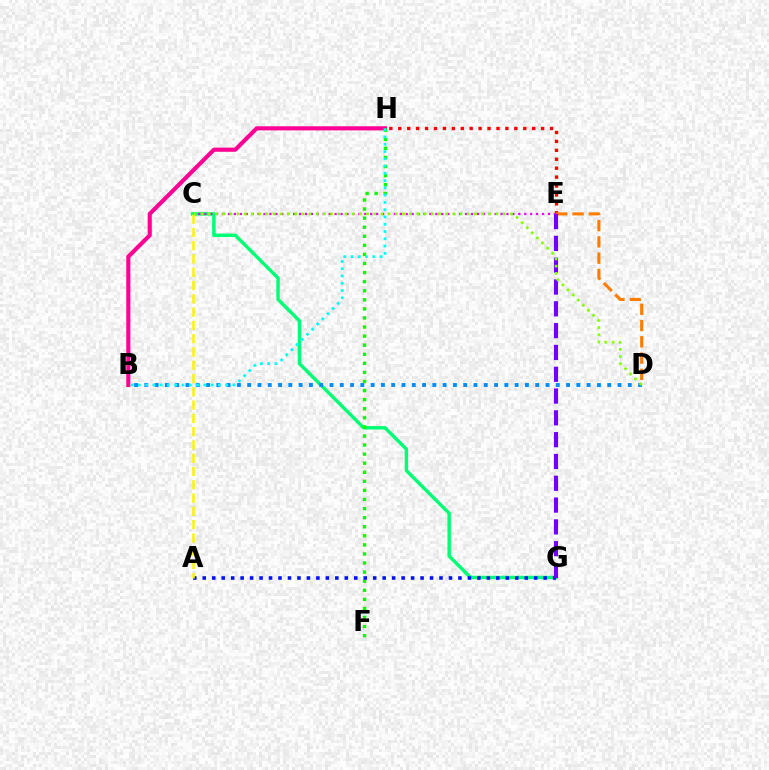{('E', 'H'): [{'color': '#ff0000', 'line_style': 'dotted', 'thickness': 2.43}], ('C', 'G'): [{'color': '#00ff74', 'line_style': 'solid', 'thickness': 2.47}], ('D', 'E'): [{'color': '#ff7c00', 'line_style': 'dashed', 'thickness': 2.21}], ('B', 'H'): [{'color': '#ff0094', 'line_style': 'solid', 'thickness': 2.95}, {'color': '#00fff6', 'line_style': 'dotted', 'thickness': 1.98}], ('F', 'H'): [{'color': '#08ff00', 'line_style': 'dotted', 'thickness': 2.47}], ('B', 'D'): [{'color': '#008cff', 'line_style': 'dotted', 'thickness': 2.79}], ('A', 'G'): [{'color': '#0010ff', 'line_style': 'dotted', 'thickness': 2.57}], ('C', 'E'): [{'color': '#ee00ff', 'line_style': 'dotted', 'thickness': 1.61}], ('A', 'C'): [{'color': '#fcf500', 'line_style': 'dashed', 'thickness': 1.8}], ('E', 'G'): [{'color': '#7200ff', 'line_style': 'dashed', 'thickness': 2.96}], ('C', 'D'): [{'color': '#84ff00', 'line_style': 'dotted', 'thickness': 1.95}]}